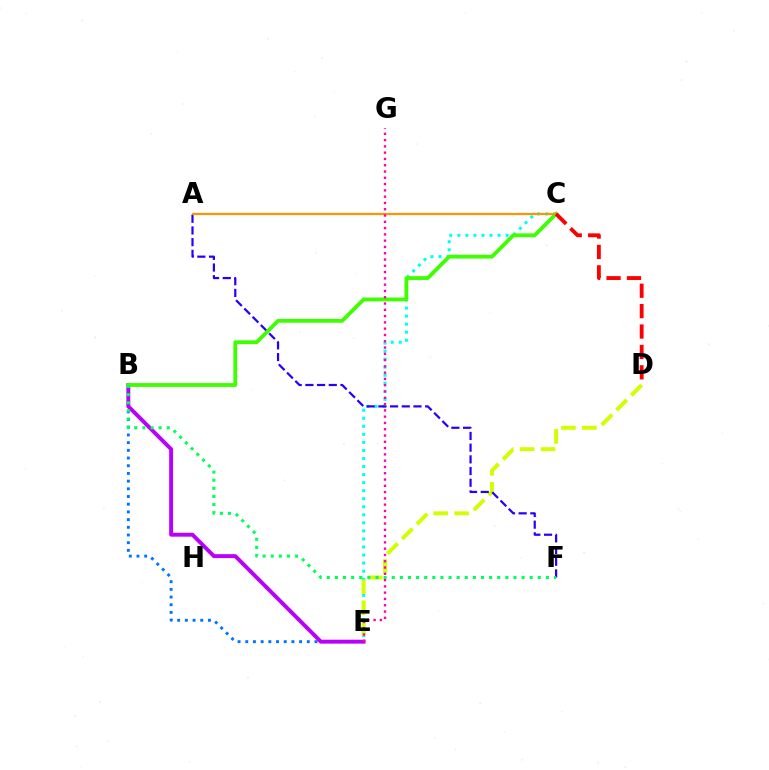{('C', 'E'): [{'color': '#00fff6', 'line_style': 'dotted', 'thickness': 2.19}], ('D', 'E'): [{'color': '#d1ff00', 'line_style': 'dashed', 'thickness': 2.84}], ('B', 'E'): [{'color': '#0074ff', 'line_style': 'dotted', 'thickness': 2.09}, {'color': '#b900ff', 'line_style': 'solid', 'thickness': 2.81}], ('A', 'F'): [{'color': '#2500ff', 'line_style': 'dashed', 'thickness': 1.59}], ('B', 'C'): [{'color': '#3dff00', 'line_style': 'solid', 'thickness': 2.75}], ('A', 'C'): [{'color': '#ff9400', 'line_style': 'solid', 'thickness': 1.59}], ('C', 'D'): [{'color': '#ff0000', 'line_style': 'dashed', 'thickness': 2.77}], ('E', 'G'): [{'color': '#ff00ac', 'line_style': 'dotted', 'thickness': 1.71}], ('B', 'F'): [{'color': '#00ff5c', 'line_style': 'dotted', 'thickness': 2.2}]}